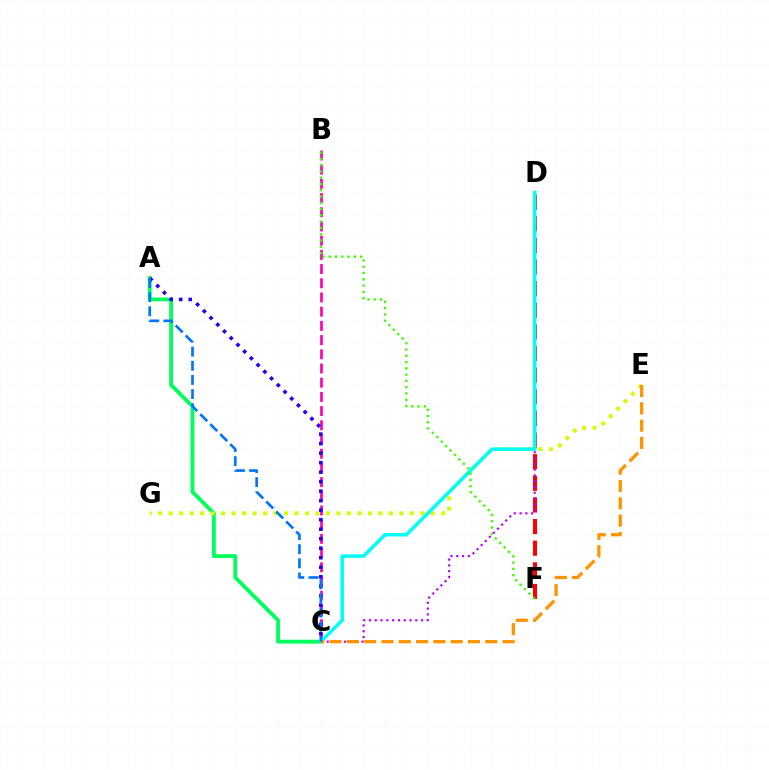{('A', 'C'): [{'color': '#00ff5c', 'line_style': 'solid', 'thickness': 2.75}, {'color': '#2500ff', 'line_style': 'dotted', 'thickness': 2.58}, {'color': '#0074ff', 'line_style': 'dashed', 'thickness': 1.92}], ('E', 'G'): [{'color': '#d1ff00', 'line_style': 'dotted', 'thickness': 2.85}], ('D', 'F'): [{'color': '#ff0000', 'line_style': 'dashed', 'thickness': 2.94}], ('B', 'C'): [{'color': '#ff00ac', 'line_style': 'dashed', 'thickness': 1.93}], ('C', 'D'): [{'color': '#b900ff', 'line_style': 'dotted', 'thickness': 1.57}, {'color': '#00fff6', 'line_style': 'solid', 'thickness': 2.52}], ('C', 'E'): [{'color': '#ff9400', 'line_style': 'dashed', 'thickness': 2.35}], ('B', 'F'): [{'color': '#3dff00', 'line_style': 'dotted', 'thickness': 1.71}]}